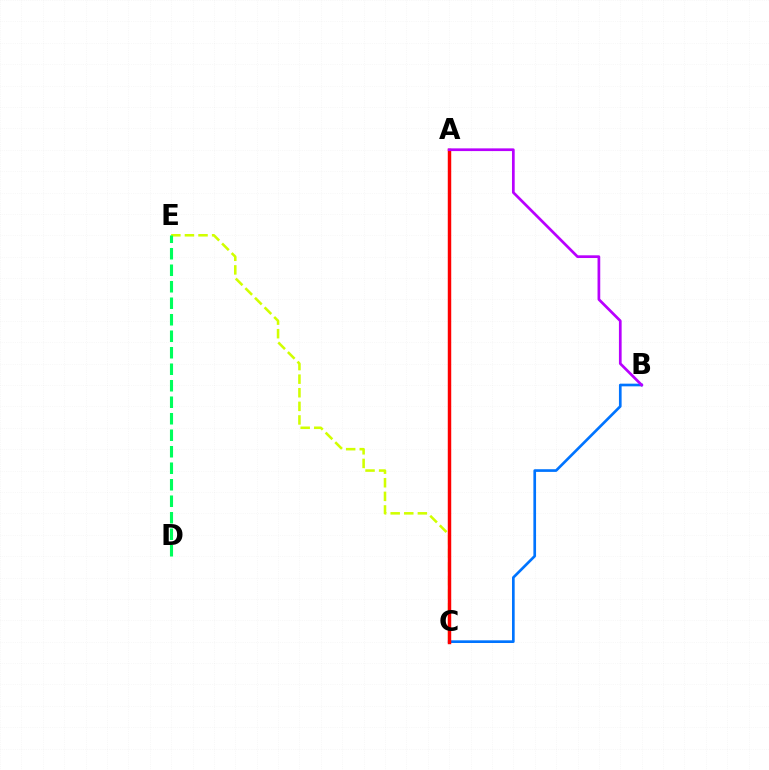{('B', 'C'): [{'color': '#0074ff', 'line_style': 'solid', 'thickness': 1.93}], ('C', 'E'): [{'color': '#d1ff00', 'line_style': 'dashed', 'thickness': 1.85}], ('A', 'C'): [{'color': '#ff0000', 'line_style': 'solid', 'thickness': 2.49}], ('A', 'B'): [{'color': '#b900ff', 'line_style': 'solid', 'thickness': 1.95}], ('D', 'E'): [{'color': '#00ff5c', 'line_style': 'dashed', 'thickness': 2.24}]}